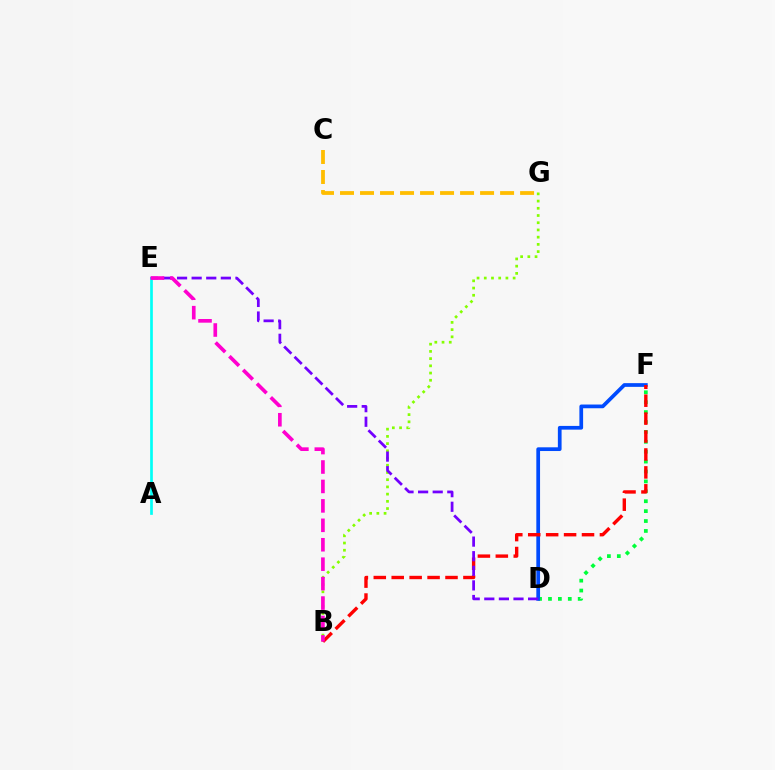{('A', 'E'): [{'color': '#00fff6', 'line_style': 'solid', 'thickness': 1.94}], ('D', 'F'): [{'color': '#00ff39', 'line_style': 'dotted', 'thickness': 2.69}, {'color': '#004bff', 'line_style': 'solid', 'thickness': 2.68}], ('B', 'G'): [{'color': '#84ff00', 'line_style': 'dotted', 'thickness': 1.96}], ('C', 'G'): [{'color': '#ffbd00', 'line_style': 'dashed', 'thickness': 2.72}], ('B', 'F'): [{'color': '#ff0000', 'line_style': 'dashed', 'thickness': 2.44}], ('D', 'E'): [{'color': '#7200ff', 'line_style': 'dashed', 'thickness': 1.98}], ('B', 'E'): [{'color': '#ff00cf', 'line_style': 'dashed', 'thickness': 2.64}]}